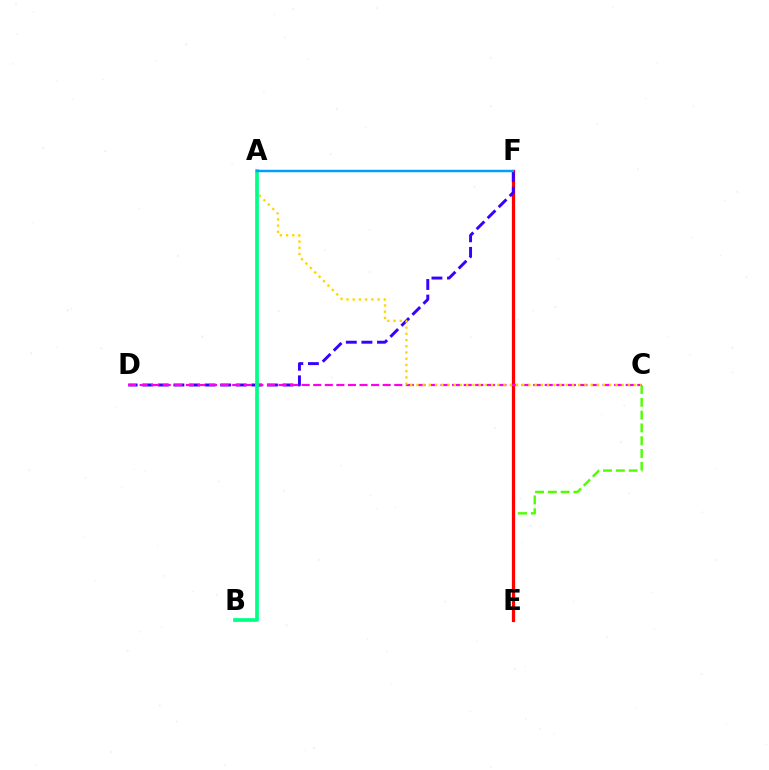{('C', 'E'): [{'color': '#4fff00', 'line_style': 'dashed', 'thickness': 1.74}], ('E', 'F'): [{'color': '#ff0000', 'line_style': 'solid', 'thickness': 2.32}], ('D', 'F'): [{'color': '#3700ff', 'line_style': 'dashed', 'thickness': 2.12}], ('C', 'D'): [{'color': '#ff00ed', 'line_style': 'dashed', 'thickness': 1.57}], ('A', 'C'): [{'color': '#ffd500', 'line_style': 'dotted', 'thickness': 1.69}], ('A', 'B'): [{'color': '#00ff86', 'line_style': 'solid', 'thickness': 2.67}], ('A', 'F'): [{'color': '#009eff', 'line_style': 'solid', 'thickness': 1.75}]}